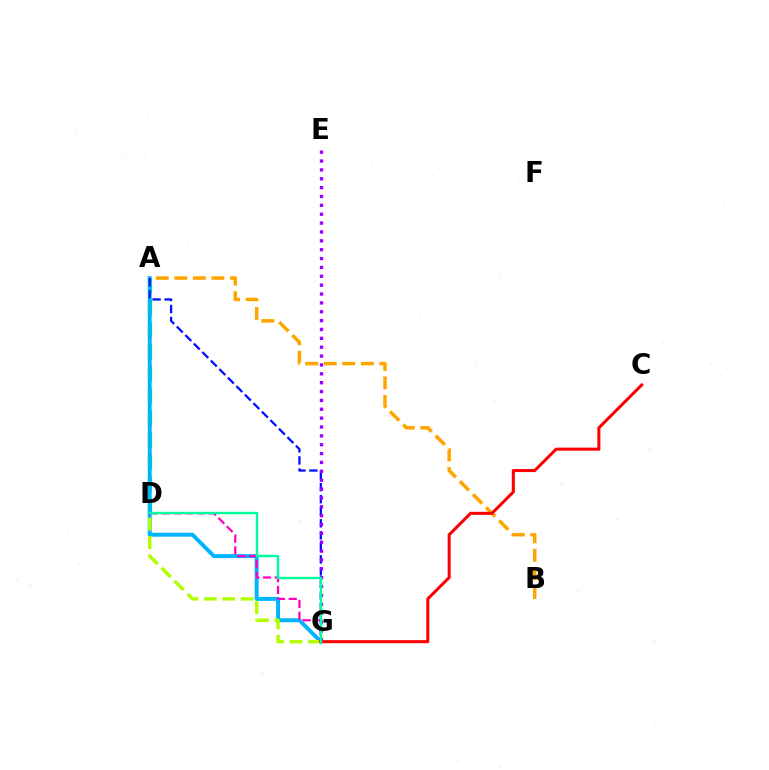{('A', 'D'): [{'color': '#08ff00', 'line_style': 'dashed', 'thickness': 3.0}], ('A', 'G'): [{'color': '#00b5ff', 'line_style': 'solid', 'thickness': 2.84}, {'color': '#0010ff', 'line_style': 'dashed', 'thickness': 1.63}], ('D', 'G'): [{'color': '#ff00bd', 'line_style': 'dashed', 'thickness': 1.6}, {'color': '#b3ff00', 'line_style': 'dashed', 'thickness': 2.49}, {'color': '#00ff9d', 'line_style': 'solid', 'thickness': 1.74}], ('A', 'B'): [{'color': '#ffa500', 'line_style': 'dashed', 'thickness': 2.52}], ('E', 'G'): [{'color': '#9b00ff', 'line_style': 'dotted', 'thickness': 2.41}], ('C', 'G'): [{'color': '#ff0000', 'line_style': 'solid', 'thickness': 2.19}]}